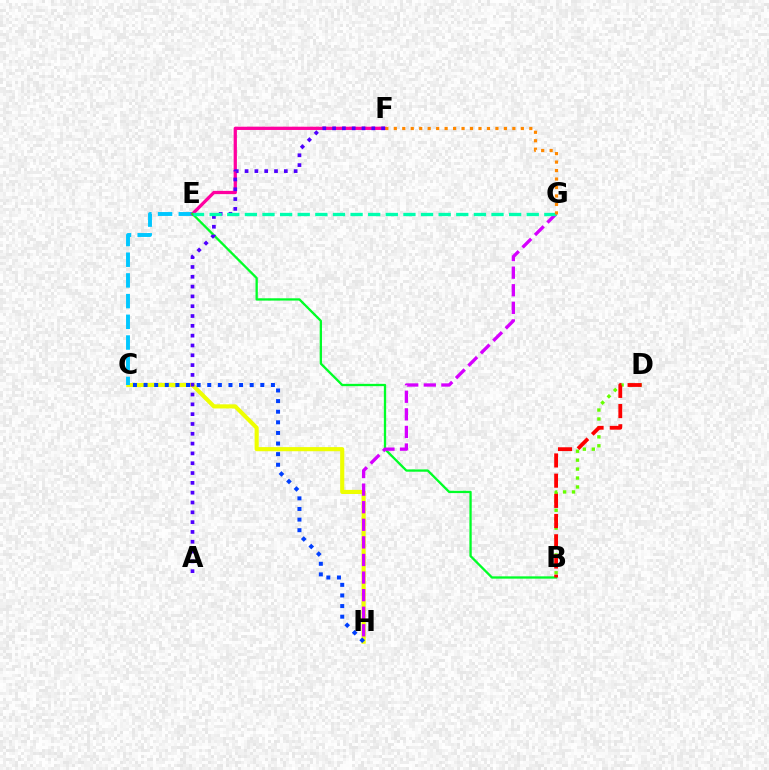{('C', 'H'): [{'color': '#eeff00', 'line_style': 'solid', 'thickness': 2.97}, {'color': '#003fff', 'line_style': 'dotted', 'thickness': 2.88}], ('C', 'E'): [{'color': '#00c7ff', 'line_style': 'dashed', 'thickness': 2.81}], ('E', 'F'): [{'color': '#ff00a0', 'line_style': 'solid', 'thickness': 2.35}], ('B', 'D'): [{'color': '#66ff00', 'line_style': 'dotted', 'thickness': 2.43}, {'color': '#ff0000', 'line_style': 'dashed', 'thickness': 2.74}], ('B', 'E'): [{'color': '#00ff27', 'line_style': 'solid', 'thickness': 1.66}], ('G', 'H'): [{'color': '#d600ff', 'line_style': 'dashed', 'thickness': 2.39}], ('A', 'F'): [{'color': '#4f00ff', 'line_style': 'dotted', 'thickness': 2.67}], ('E', 'G'): [{'color': '#00ffaf', 'line_style': 'dashed', 'thickness': 2.39}], ('F', 'G'): [{'color': '#ff8800', 'line_style': 'dotted', 'thickness': 2.3}]}